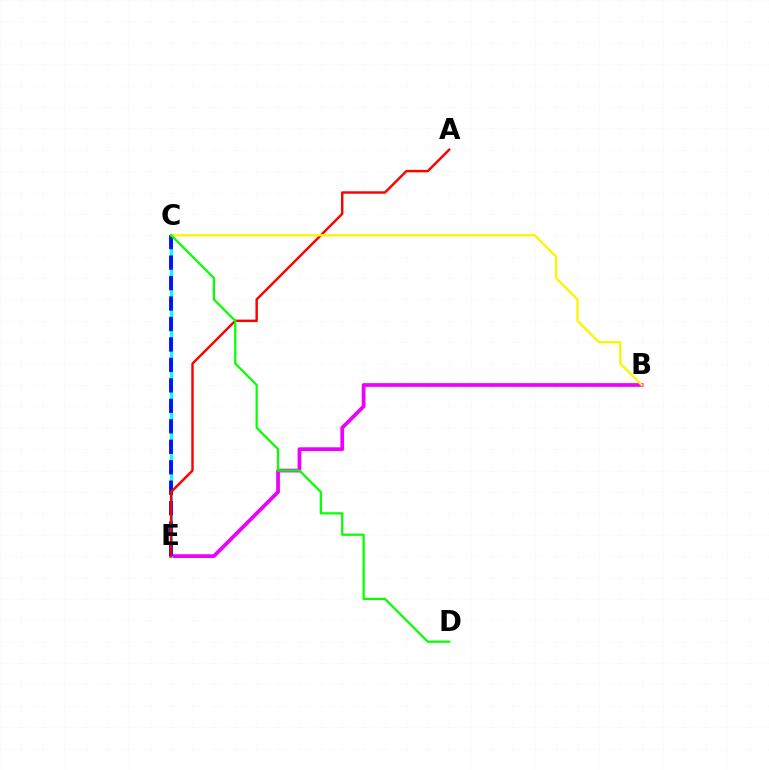{('B', 'E'): [{'color': '#ee00ff', 'line_style': 'solid', 'thickness': 2.69}], ('C', 'E'): [{'color': '#00fff6', 'line_style': 'solid', 'thickness': 2.3}, {'color': '#0010ff', 'line_style': 'dashed', 'thickness': 2.78}], ('A', 'E'): [{'color': '#ff0000', 'line_style': 'solid', 'thickness': 1.75}], ('B', 'C'): [{'color': '#fcf500', 'line_style': 'solid', 'thickness': 1.67}], ('C', 'D'): [{'color': '#08ff00', 'line_style': 'solid', 'thickness': 1.62}]}